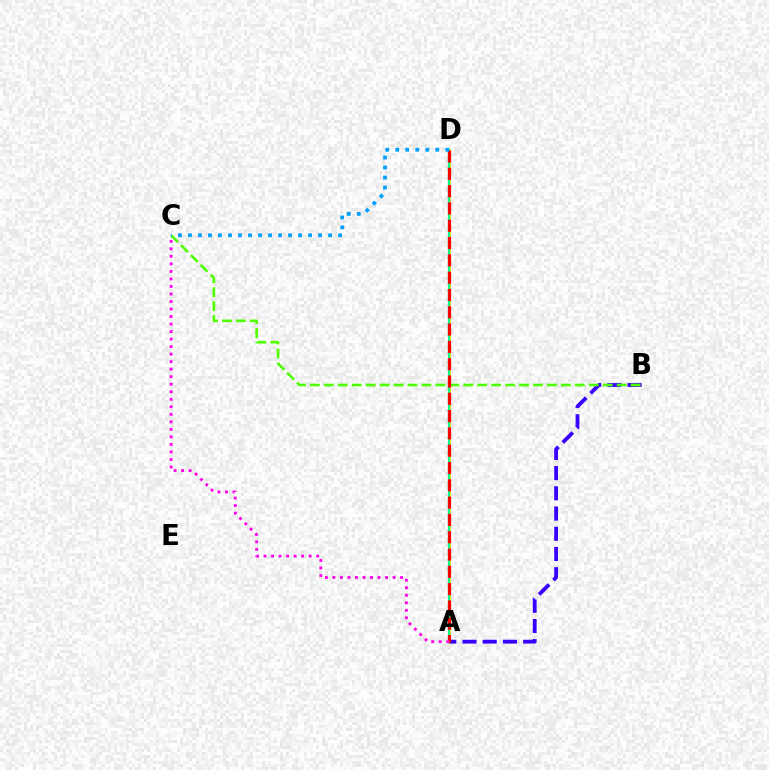{('A', 'D'): [{'color': '#ffd500', 'line_style': 'solid', 'thickness': 1.98}, {'color': '#00ff86', 'line_style': 'solid', 'thickness': 1.61}, {'color': '#ff0000', 'line_style': 'dashed', 'thickness': 2.35}], ('A', 'B'): [{'color': '#3700ff', 'line_style': 'dashed', 'thickness': 2.75}], ('B', 'C'): [{'color': '#4fff00', 'line_style': 'dashed', 'thickness': 1.89}], ('A', 'C'): [{'color': '#ff00ed', 'line_style': 'dotted', 'thickness': 2.04}], ('C', 'D'): [{'color': '#009eff', 'line_style': 'dotted', 'thickness': 2.72}]}